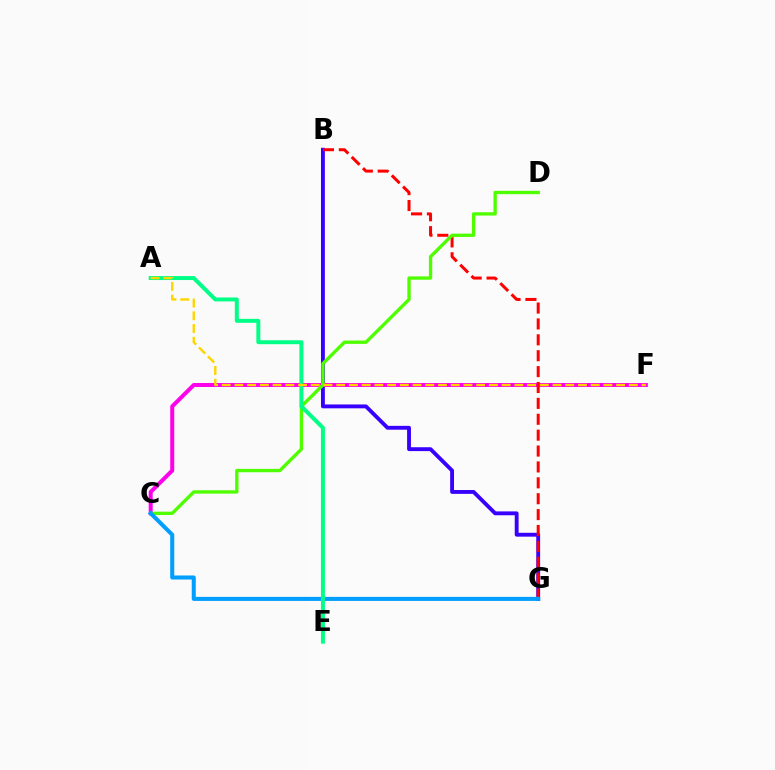{('B', 'G'): [{'color': '#3700ff', 'line_style': 'solid', 'thickness': 2.78}, {'color': '#ff0000', 'line_style': 'dashed', 'thickness': 2.16}], ('C', 'F'): [{'color': '#ff00ed', 'line_style': 'solid', 'thickness': 2.88}], ('C', 'D'): [{'color': '#4fff00', 'line_style': 'solid', 'thickness': 2.41}], ('C', 'G'): [{'color': '#009eff', 'line_style': 'solid', 'thickness': 2.91}], ('A', 'E'): [{'color': '#00ff86', 'line_style': 'solid', 'thickness': 2.85}], ('A', 'F'): [{'color': '#ffd500', 'line_style': 'dashed', 'thickness': 1.73}]}